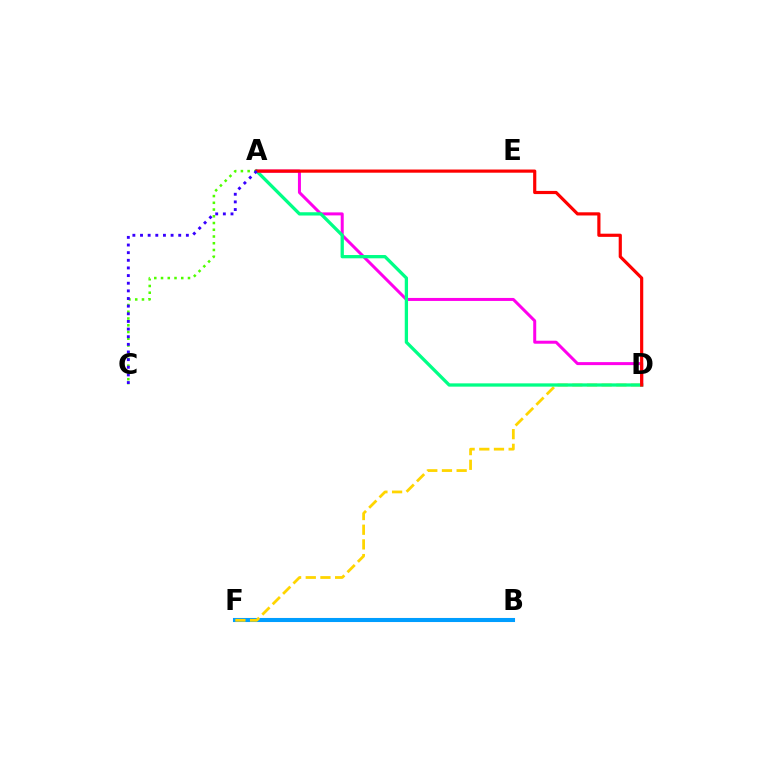{('A', 'C'): [{'color': '#4fff00', 'line_style': 'dotted', 'thickness': 1.83}, {'color': '#3700ff', 'line_style': 'dotted', 'thickness': 2.08}], ('B', 'F'): [{'color': '#009eff', 'line_style': 'solid', 'thickness': 2.93}], ('A', 'D'): [{'color': '#ff00ed', 'line_style': 'solid', 'thickness': 2.16}, {'color': '#00ff86', 'line_style': 'solid', 'thickness': 2.37}, {'color': '#ff0000', 'line_style': 'solid', 'thickness': 2.29}], ('D', 'F'): [{'color': '#ffd500', 'line_style': 'dashed', 'thickness': 1.99}]}